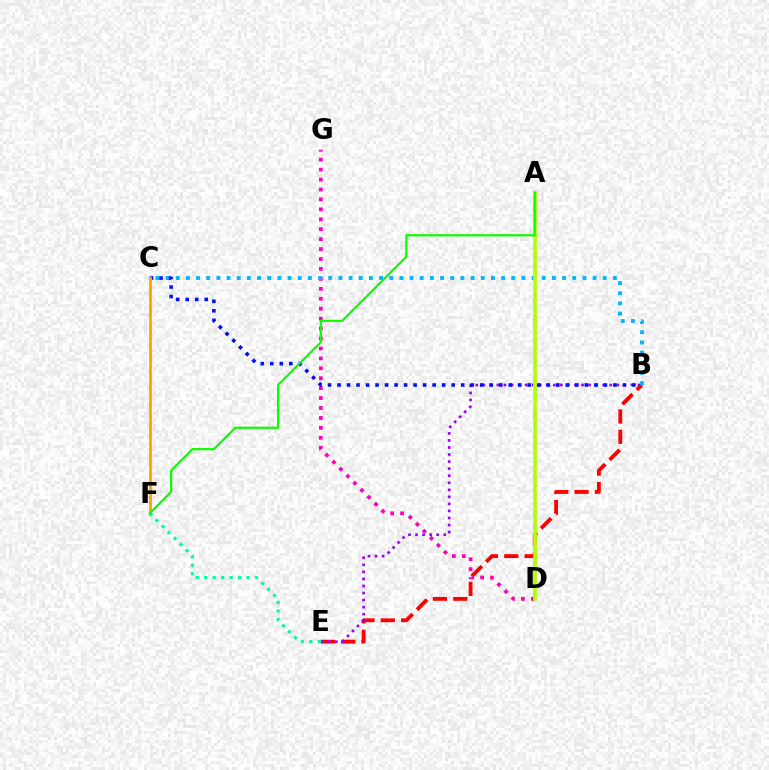{('B', 'E'): [{'color': '#ff0000', 'line_style': 'dashed', 'thickness': 2.76}, {'color': '#9b00ff', 'line_style': 'dotted', 'thickness': 1.92}], ('D', 'G'): [{'color': '#ff00bd', 'line_style': 'dotted', 'thickness': 2.7}], ('B', 'C'): [{'color': '#00b5ff', 'line_style': 'dotted', 'thickness': 2.76}, {'color': '#0010ff', 'line_style': 'dotted', 'thickness': 2.58}], ('C', 'F'): [{'color': '#ffa500', 'line_style': 'solid', 'thickness': 2.02}], ('E', 'F'): [{'color': '#00ff9d', 'line_style': 'dotted', 'thickness': 2.3}], ('A', 'D'): [{'color': '#b3ff00', 'line_style': 'solid', 'thickness': 2.66}], ('A', 'F'): [{'color': '#08ff00', 'line_style': 'solid', 'thickness': 1.57}]}